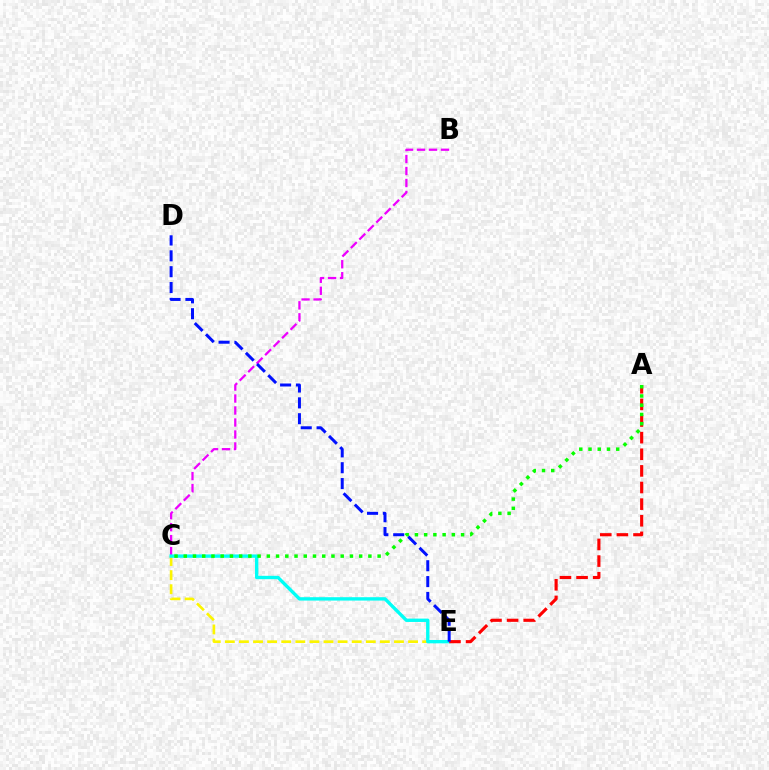{('C', 'E'): [{'color': '#fcf500', 'line_style': 'dashed', 'thickness': 1.91}, {'color': '#00fff6', 'line_style': 'solid', 'thickness': 2.42}], ('B', 'C'): [{'color': '#ee00ff', 'line_style': 'dashed', 'thickness': 1.63}], ('A', 'E'): [{'color': '#ff0000', 'line_style': 'dashed', 'thickness': 2.26}], ('A', 'C'): [{'color': '#08ff00', 'line_style': 'dotted', 'thickness': 2.51}], ('D', 'E'): [{'color': '#0010ff', 'line_style': 'dashed', 'thickness': 2.15}]}